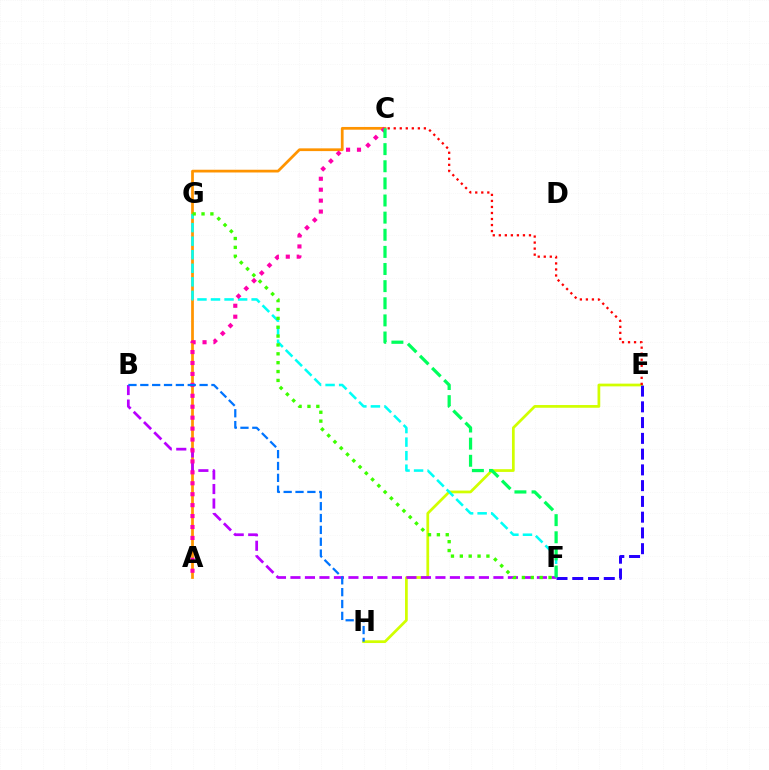{('E', 'H'): [{'color': '#d1ff00', 'line_style': 'solid', 'thickness': 1.97}], ('A', 'C'): [{'color': '#ff9400', 'line_style': 'solid', 'thickness': 1.97}, {'color': '#ff00ac', 'line_style': 'dotted', 'thickness': 2.97}], ('F', 'G'): [{'color': '#00fff6', 'line_style': 'dashed', 'thickness': 1.84}, {'color': '#3dff00', 'line_style': 'dotted', 'thickness': 2.41}], ('B', 'F'): [{'color': '#b900ff', 'line_style': 'dashed', 'thickness': 1.97}], ('C', 'E'): [{'color': '#ff0000', 'line_style': 'dotted', 'thickness': 1.64}], ('E', 'F'): [{'color': '#2500ff', 'line_style': 'dashed', 'thickness': 2.14}], ('C', 'F'): [{'color': '#00ff5c', 'line_style': 'dashed', 'thickness': 2.33}], ('B', 'H'): [{'color': '#0074ff', 'line_style': 'dashed', 'thickness': 1.61}]}